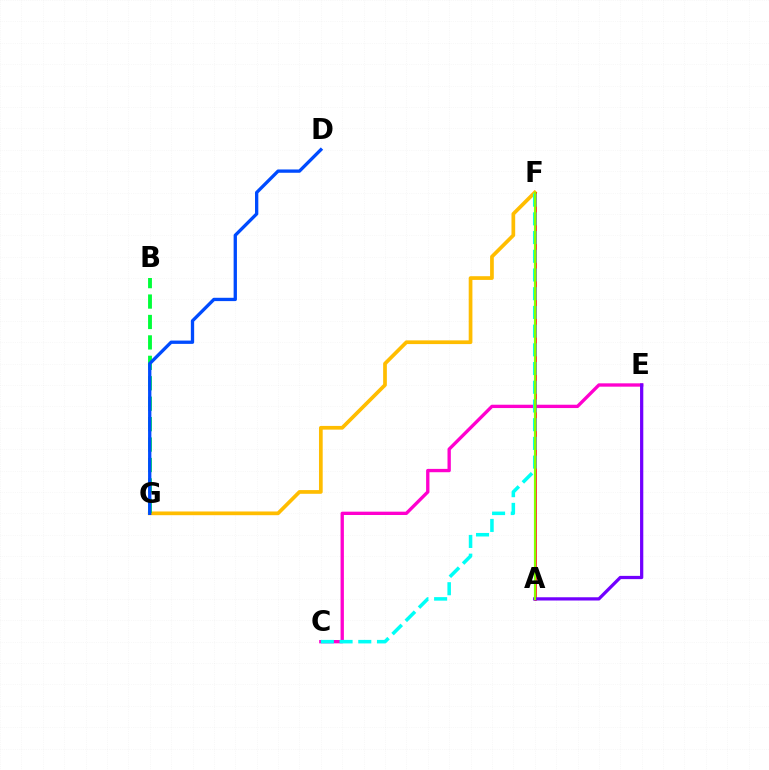{('F', 'G'): [{'color': '#ffbd00', 'line_style': 'solid', 'thickness': 2.67}], ('C', 'E'): [{'color': '#ff00cf', 'line_style': 'solid', 'thickness': 2.4}], ('A', 'F'): [{'color': '#ff0000', 'line_style': 'solid', 'thickness': 1.81}, {'color': '#84ff00', 'line_style': 'solid', 'thickness': 1.58}], ('A', 'E'): [{'color': '#7200ff', 'line_style': 'solid', 'thickness': 2.34}], ('B', 'G'): [{'color': '#00ff39', 'line_style': 'dashed', 'thickness': 2.78}], ('C', 'F'): [{'color': '#00fff6', 'line_style': 'dashed', 'thickness': 2.54}], ('D', 'G'): [{'color': '#004bff', 'line_style': 'solid', 'thickness': 2.38}]}